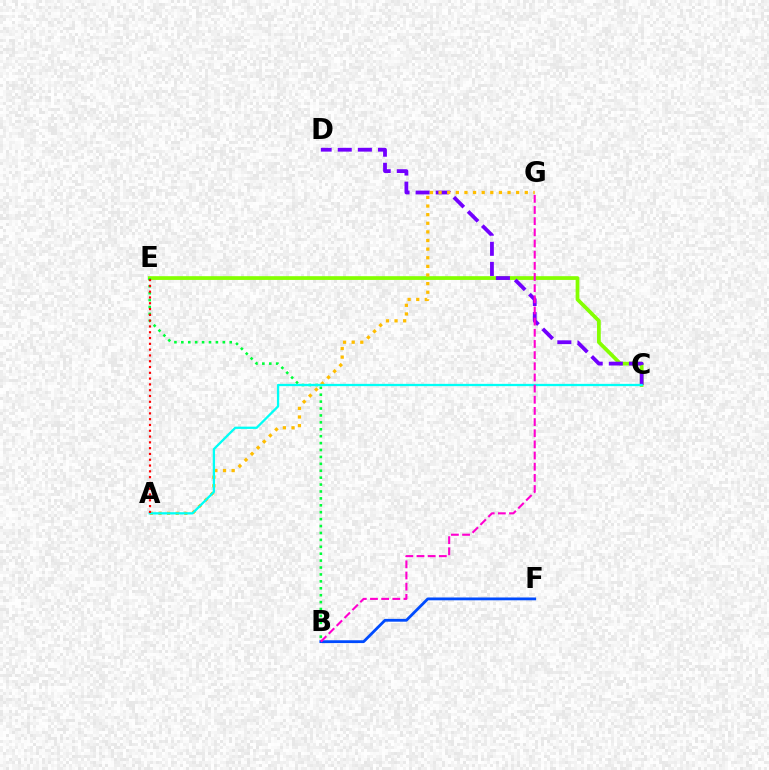{('B', 'F'): [{'color': '#004bff', 'line_style': 'solid', 'thickness': 2.02}], ('C', 'E'): [{'color': '#84ff00', 'line_style': 'solid', 'thickness': 2.69}], ('B', 'E'): [{'color': '#00ff39', 'line_style': 'dotted', 'thickness': 1.88}], ('C', 'D'): [{'color': '#7200ff', 'line_style': 'dashed', 'thickness': 2.73}], ('A', 'G'): [{'color': '#ffbd00', 'line_style': 'dotted', 'thickness': 2.34}], ('A', 'C'): [{'color': '#00fff6', 'line_style': 'solid', 'thickness': 1.64}], ('A', 'E'): [{'color': '#ff0000', 'line_style': 'dotted', 'thickness': 1.57}], ('B', 'G'): [{'color': '#ff00cf', 'line_style': 'dashed', 'thickness': 1.52}]}